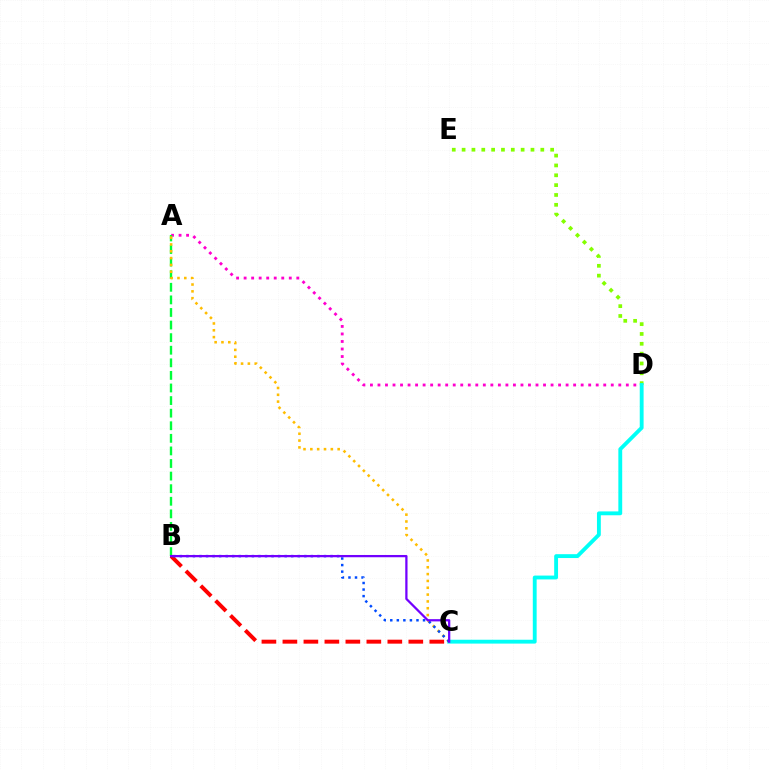{('B', 'C'): [{'color': '#ff0000', 'line_style': 'dashed', 'thickness': 2.85}, {'color': '#004bff', 'line_style': 'dotted', 'thickness': 1.78}, {'color': '#7200ff', 'line_style': 'solid', 'thickness': 1.63}], ('A', 'D'): [{'color': '#ff00cf', 'line_style': 'dotted', 'thickness': 2.04}], ('D', 'E'): [{'color': '#84ff00', 'line_style': 'dotted', 'thickness': 2.67}], ('C', 'D'): [{'color': '#00fff6', 'line_style': 'solid', 'thickness': 2.77}], ('A', 'B'): [{'color': '#00ff39', 'line_style': 'dashed', 'thickness': 1.71}], ('A', 'C'): [{'color': '#ffbd00', 'line_style': 'dotted', 'thickness': 1.86}]}